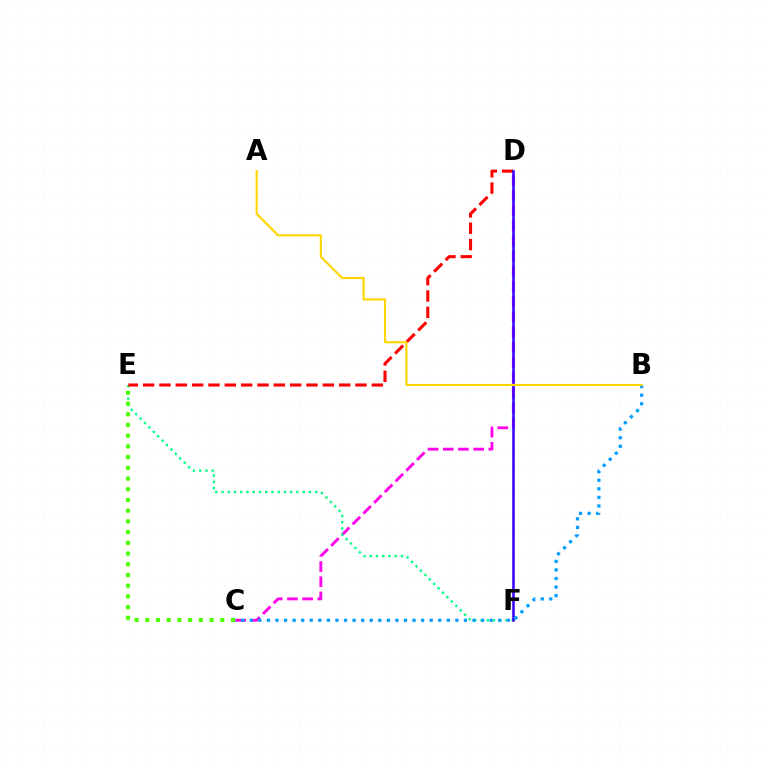{('C', 'D'): [{'color': '#ff00ed', 'line_style': 'dashed', 'thickness': 2.06}], ('E', 'F'): [{'color': '#00ff86', 'line_style': 'dotted', 'thickness': 1.7}], ('D', 'E'): [{'color': '#ff0000', 'line_style': 'dashed', 'thickness': 2.22}], ('D', 'F'): [{'color': '#3700ff', 'line_style': 'solid', 'thickness': 1.82}], ('B', 'C'): [{'color': '#009eff', 'line_style': 'dotted', 'thickness': 2.33}], ('A', 'B'): [{'color': '#ffd500', 'line_style': 'solid', 'thickness': 1.54}], ('C', 'E'): [{'color': '#4fff00', 'line_style': 'dotted', 'thickness': 2.91}]}